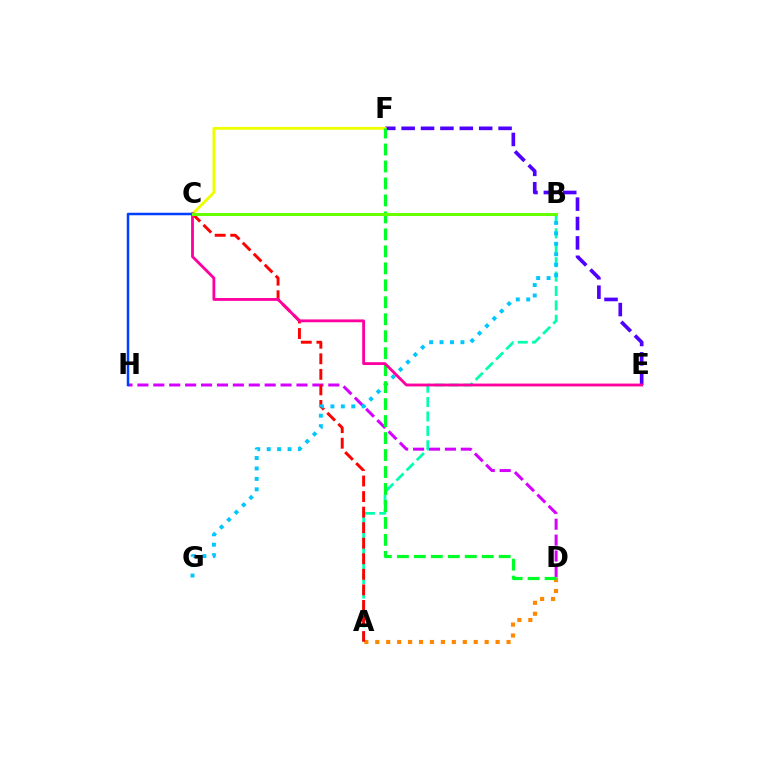{('D', 'H'): [{'color': '#d600ff', 'line_style': 'dashed', 'thickness': 2.16}], ('A', 'B'): [{'color': '#00ffaf', 'line_style': 'dashed', 'thickness': 1.96}], ('E', 'F'): [{'color': '#4f00ff', 'line_style': 'dashed', 'thickness': 2.63}], ('A', 'D'): [{'color': '#ff8800', 'line_style': 'dotted', 'thickness': 2.97}], ('A', 'C'): [{'color': '#ff0000', 'line_style': 'dashed', 'thickness': 2.11}], ('C', 'F'): [{'color': '#eeff00', 'line_style': 'solid', 'thickness': 2.04}], ('B', 'G'): [{'color': '#00c7ff', 'line_style': 'dotted', 'thickness': 2.84}], ('C', 'H'): [{'color': '#003fff', 'line_style': 'solid', 'thickness': 1.8}], ('D', 'F'): [{'color': '#00ff27', 'line_style': 'dashed', 'thickness': 2.31}], ('C', 'E'): [{'color': '#ff00a0', 'line_style': 'solid', 'thickness': 2.04}], ('B', 'C'): [{'color': '#66ff00', 'line_style': 'solid', 'thickness': 2.17}]}